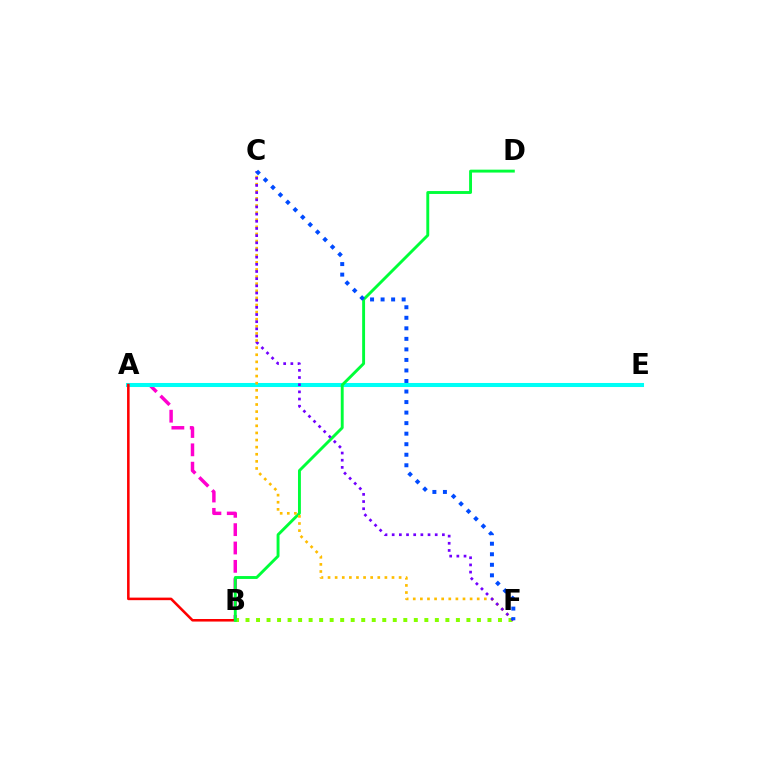{('A', 'B'): [{'color': '#ff00cf', 'line_style': 'dashed', 'thickness': 2.49}, {'color': '#ff0000', 'line_style': 'solid', 'thickness': 1.84}], ('A', 'E'): [{'color': '#00fff6', 'line_style': 'solid', 'thickness': 2.91}], ('B', 'F'): [{'color': '#84ff00', 'line_style': 'dotted', 'thickness': 2.86}], ('B', 'D'): [{'color': '#00ff39', 'line_style': 'solid', 'thickness': 2.09}], ('C', 'F'): [{'color': '#ffbd00', 'line_style': 'dotted', 'thickness': 1.93}, {'color': '#7200ff', 'line_style': 'dotted', 'thickness': 1.95}, {'color': '#004bff', 'line_style': 'dotted', 'thickness': 2.86}]}